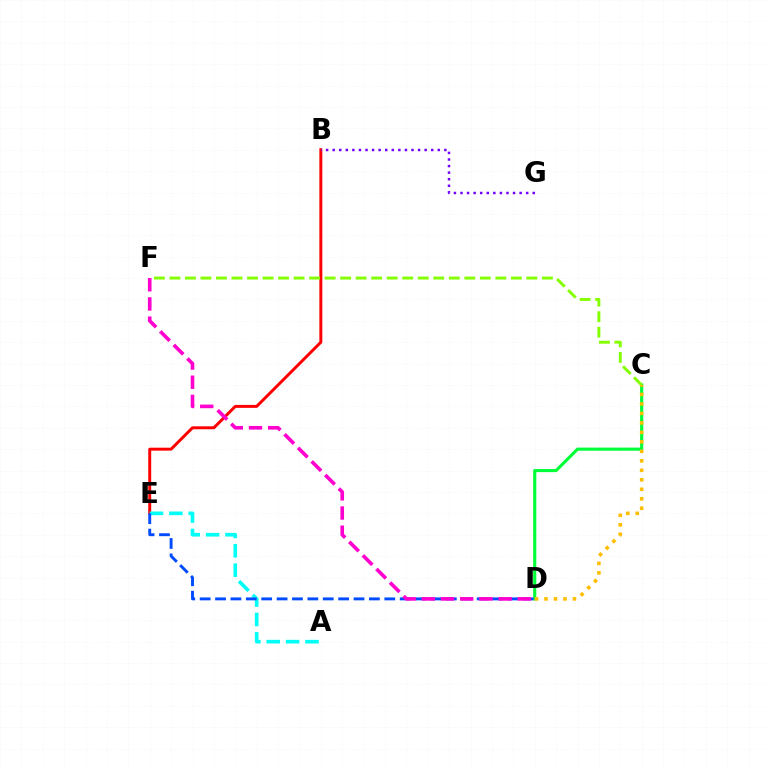{('B', 'E'): [{'color': '#ff0000', 'line_style': 'solid', 'thickness': 2.13}], ('C', 'D'): [{'color': '#00ff39', 'line_style': 'solid', 'thickness': 2.25}, {'color': '#ffbd00', 'line_style': 'dotted', 'thickness': 2.58}], ('B', 'G'): [{'color': '#7200ff', 'line_style': 'dotted', 'thickness': 1.79}], ('C', 'F'): [{'color': '#84ff00', 'line_style': 'dashed', 'thickness': 2.11}], ('A', 'E'): [{'color': '#00fff6', 'line_style': 'dashed', 'thickness': 2.63}], ('D', 'E'): [{'color': '#004bff', 'line_style': 'dashed', 'thickness': 2.09}], ('D', 'F'): [{'color': '#ff00cf', 'line_style': 'dashed', 'thickness': 2.61}]}